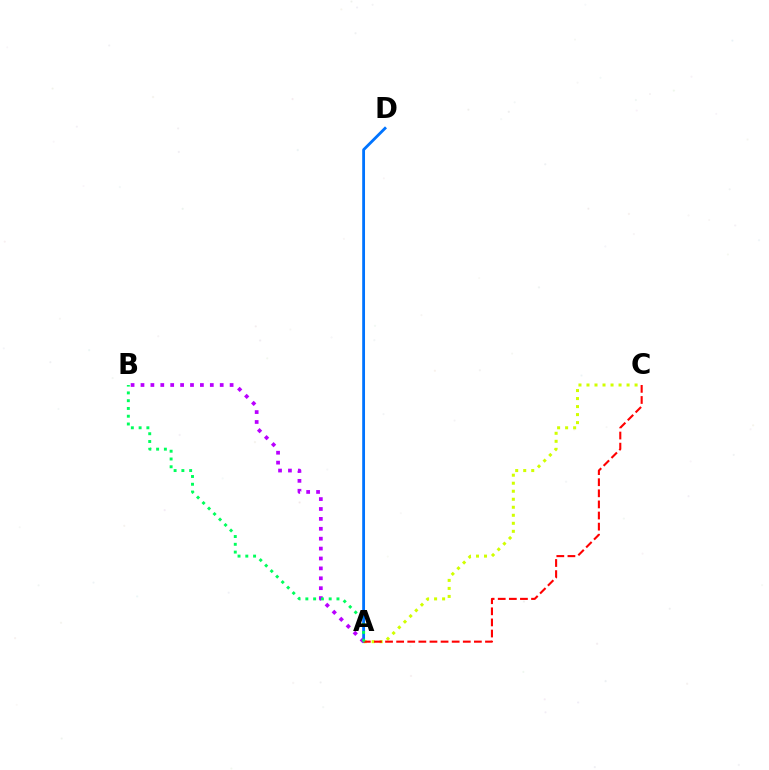{('A', 'D'): [{'color': '#0074ff', 'line_style': 'solid', 'thickness': 2.03}], ('A', 'C'): [{'color': '#d1ff00', 'line_style': 'dotted', 'thickness': 2.18}, {'color': '#ff0000', 'line_style': 'dashed', 'thickness': 1.51}], ('A', 'B'): [{'color': '#b900ff', 'line_style': 'dotted', 'thickness': 2.69}, {'color': '#00ff5c', 'line_style': 'dotted', 'thickness': 2.11}]}